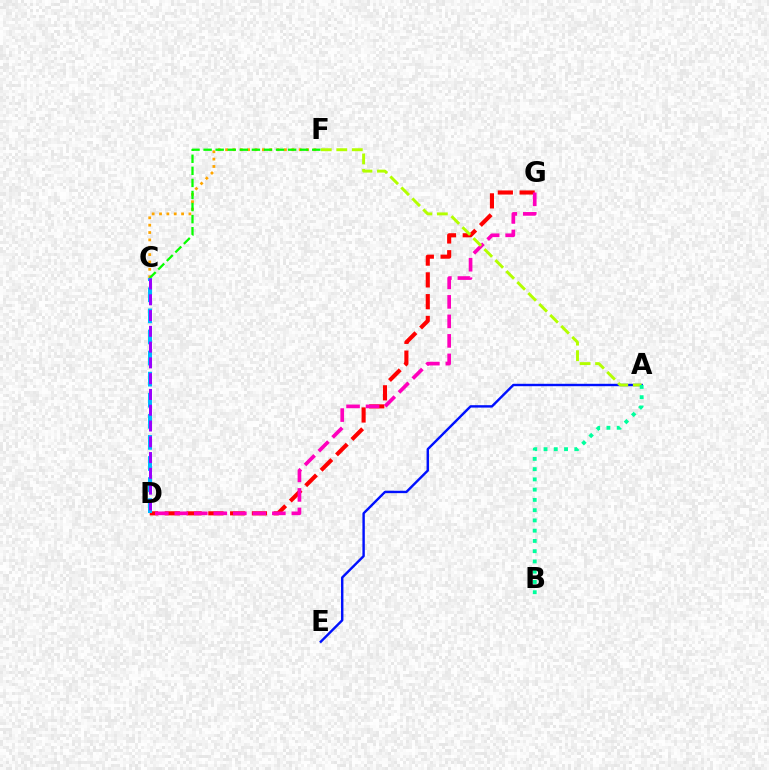{('A', 'E'): [{'color': '#0010ff', 'line_style': 'solid', 'thickness': 1.74}], ('C', 'F'): [{'color': '#ffa500', 'line_style': 'dotted', 'thickness': 2.0}, {'color': '#08ff00', 'line_style': 'dashed', 'thickness': 1.64}], ('D', 'G'): [{'color': '#ff0000', 'line_style': 'dashed', 'thickness': 2.96}, {'color': '#ff00bd', 'line_style': 'dashed', 'thickness': 2.65}], ('A', 'F'): [{'color': '#b3ff00', 'line_style': 'dashed', 'thickness': 2.11}], ('A', 'B'): [{'color': '#00ff9d', 'line_style': 'dotted', 'thickness': 2.79}], ('C', 'D'): [{'color': '#00b5ff', 'line_style': 'dashed', 'thickness': 2.86}, {'color': '#9b00ff', 'line_style': 'dashed', 'thickness': 2.14}]}